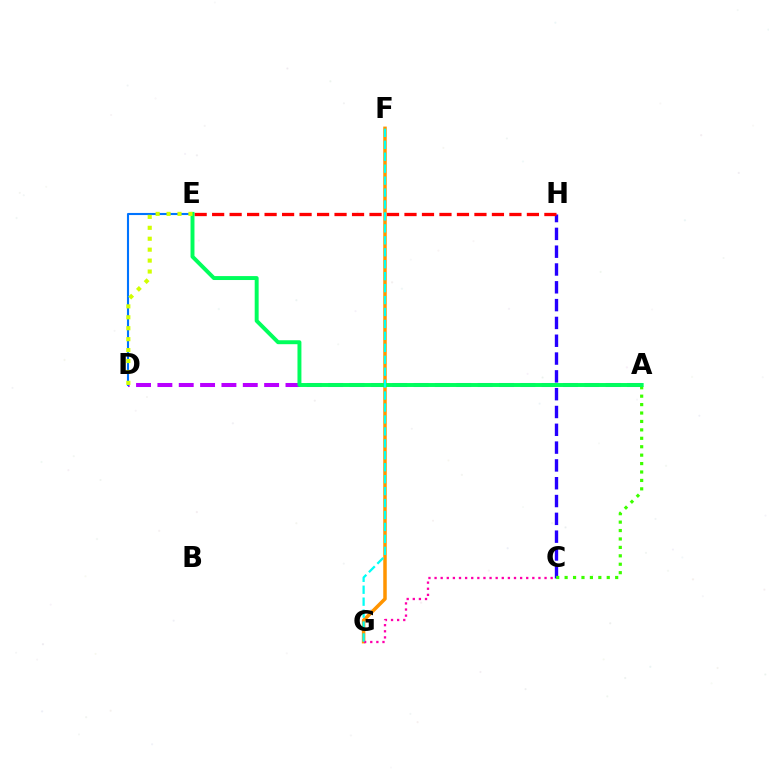{('A', 'D'): [{'color': '#b900ff', 'line_style': 'dashed', 'thickness': 2.9}], ('F', 'G'): [{'color': '#ff9400', 'line_style': 'solid', 'thickness': 2.53}, {'color': '#00fff6', 'line_style': 'dashed', 'thickness': 1.62}], ('C', 'H'): [{'color': '#2500ff', 'line_style': 'dashed', 'thickness': 2.42}], ('A', 'C'): [{'color': '#3dff00', 'line_style': 'dotted', 'thickness': 2.29}], ('D', 'E'): [{'color': '#0074ff', 'line_style': 'solid', 'thickness': 1.51}, {'color': '#d1ff00', 'line_style': 'dotted', 'thickness': 2.97}], ('E', 'H'): [{'color': '#ff0000', 'line_style': 'dashed', 'thickness': 2.38}], ('A', 'E'): [{'color': '#00ff5c', 'line_style': 'solid', 'thickness': 2.83}], ('C', 'G'): [{'color': '#ff00ac', 'line_style': 'dotted', 'thickness': 1.66}]}